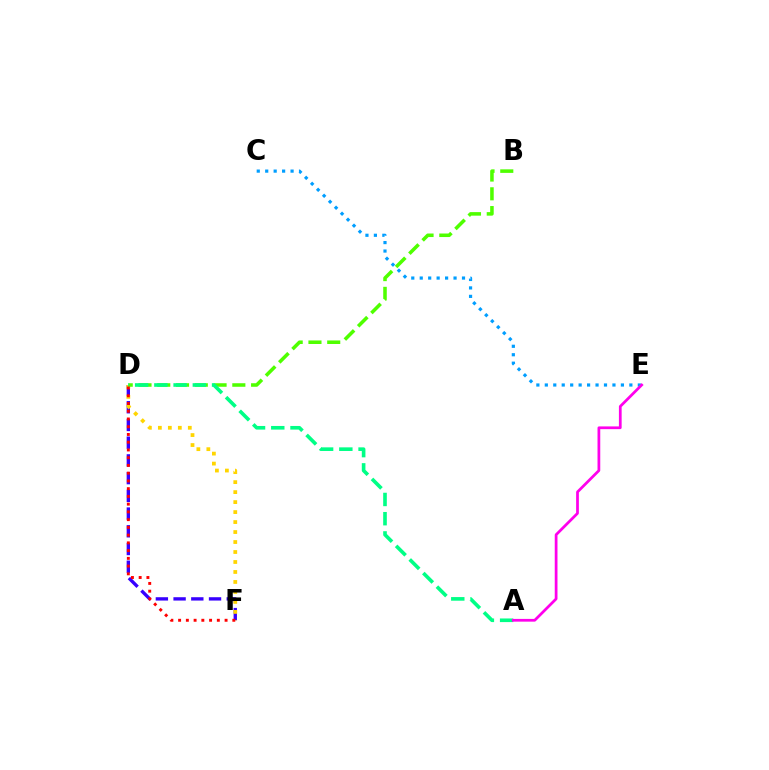{('D', 'F'): [{'color': '#3700ff', 'line_style': 'dashed', 'thickness': 2.41}, {'color': '#ffd500', 'line_style': 'dotted', 'thickness': 2.71}, {'color': '#ff0000', 'line_style': 'dotted', 'thickness': 2.1}], ('C', 'E'): [{'color': '#009eff', 'line_style': 'dotted', 'thickness': 2.3}], ('B', 'D'): [{'color': '#4fff00', 'line_style': 'dashed', 'thickness': 2.55}], ('A', 'D'): [{'color': '#00ff86', 'line_style': 'dashed', 'thickness': 2.61}], ('A', 'E'): [{'color': '#ff00ed', 'line_style': 'solid', 'thickness': 1.98}]}